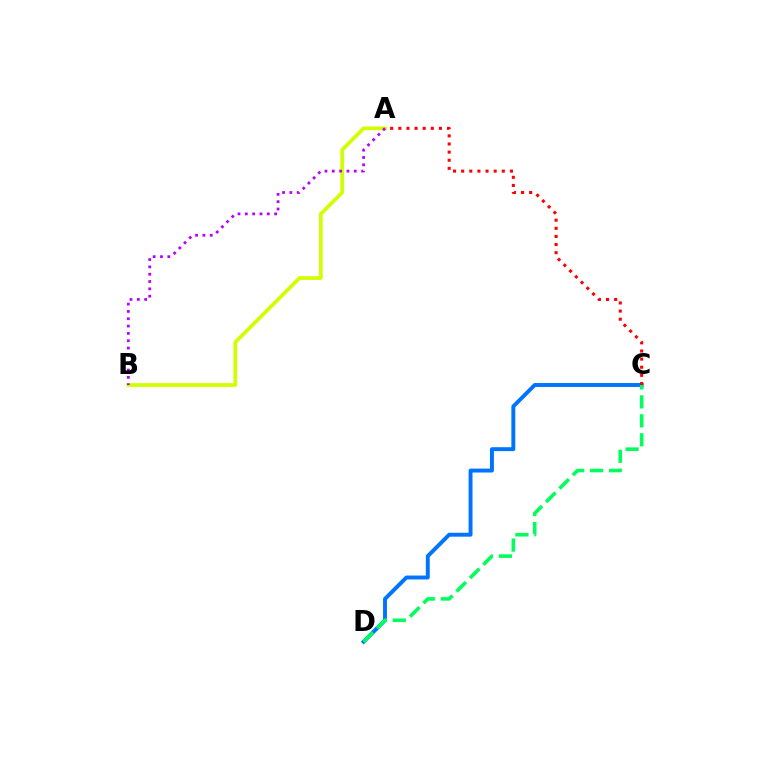{('A', 'B'): [{'color': '#d1ff00', 'line_style': 'solid', 'thickness': 2.69}, {'color': '#b900ff', 'line_style': 'dotted', 'thickness': 1.99}], ('C', 'D'): [{'color': '#0074ff', 'line_style': 'solid', 'thickness': 2.82}, {'color': '#00ff5c', 'line_style': 'dashed', 'thickness': 2.58}], ('A', 'C'): [{'color': '#ff0000', 'line_style': 'dotted', 'thickness': 2.21}]}